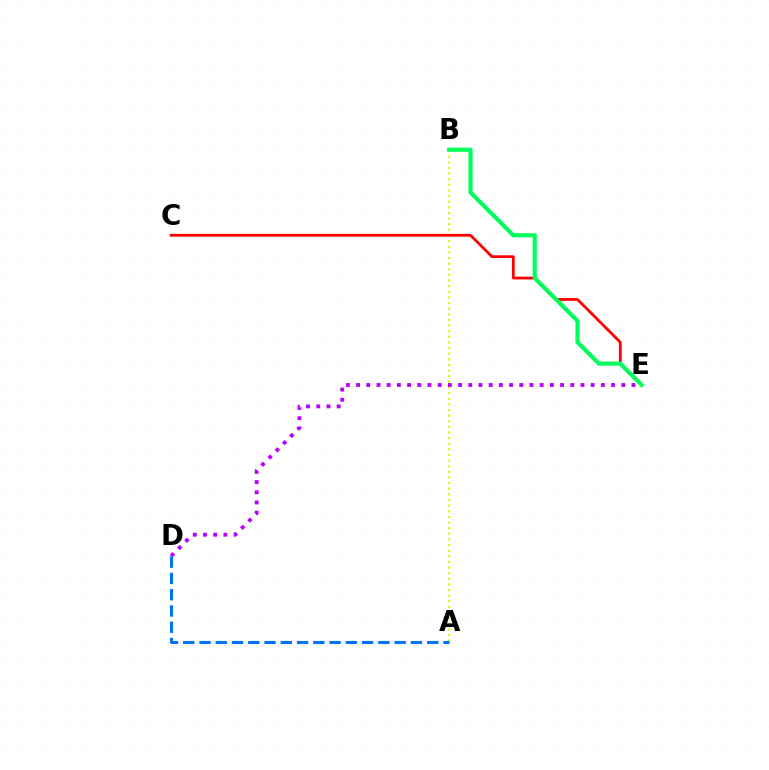{('A', 'B'): [{'color': '#d1ff00', 'line_style': 'dotted', 'thickness': 1.53}], ('D', 'E'): [{'color': '#b900ff', 'line_style': 'dotted', 'thickness': 2.77}], ('C', 'E'): [{'color': '#ff0000', 'line_style': 'solid', 'thickness': 1.99}], ('B', 'E'): [{'color': '#00ff5c', 'line_style': 'solid', 'thickness': 2.98}], ('A', 'D'): [{'color': '#0074ff', 'line_style': 'dashed', 'thickness': 2.21}]}